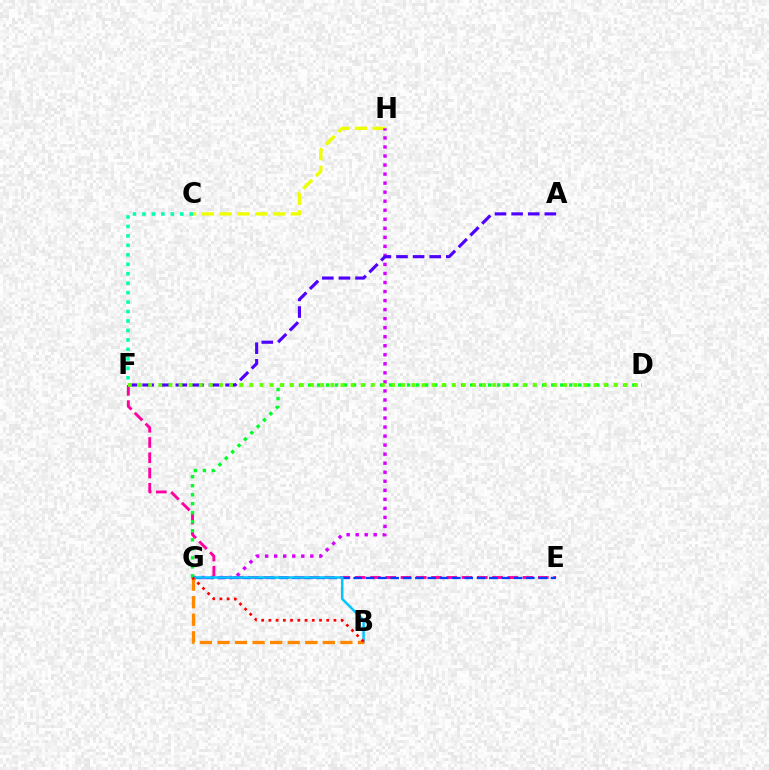{('E', 'F'): [{'color': '#ff00a0', 'line_style': 'dashed', 'thickness': 2.07}], ('C', 'H'): [{'color': '#eeff00', 'line_style': 'dashed', 'thickness': 2.42}], ('G', 'H'): [{'color': '#d600ff', 'line_style': 'dotted', 'thickness': 2.45}], ('E', 'G'): [{'color': '#003fff', 'line_style': 'dashed', 'thickness': 1.68}], ('C', 'F'): [{'color': '#00ffaf', 'line_style': 'dotted', 'thickness': 2.57}], ('B', 'G'): [{'color': '#00c7ff', 'line_style': 'solid', 'thickness': 1.79}, {'color': '#ff8800', 'line_style': 'dashed', 'thickness': 2.39}, {'color': '#ff0000', 'line_style': 'dotted', 'thickness': 1.96}], ('D', 'G'): [{'color': '#00ff27', 'line_style': 'dotted', 'thickness': 2.45}], ('A', 'F'): [{'color': '#4f00ff', 'line_style': 'dashed', 'thickness': 2.26}], ('D', 'F'): [{'color': '#66ff00', 'line_style': 'dotted', 'thickness': 2.75}]}